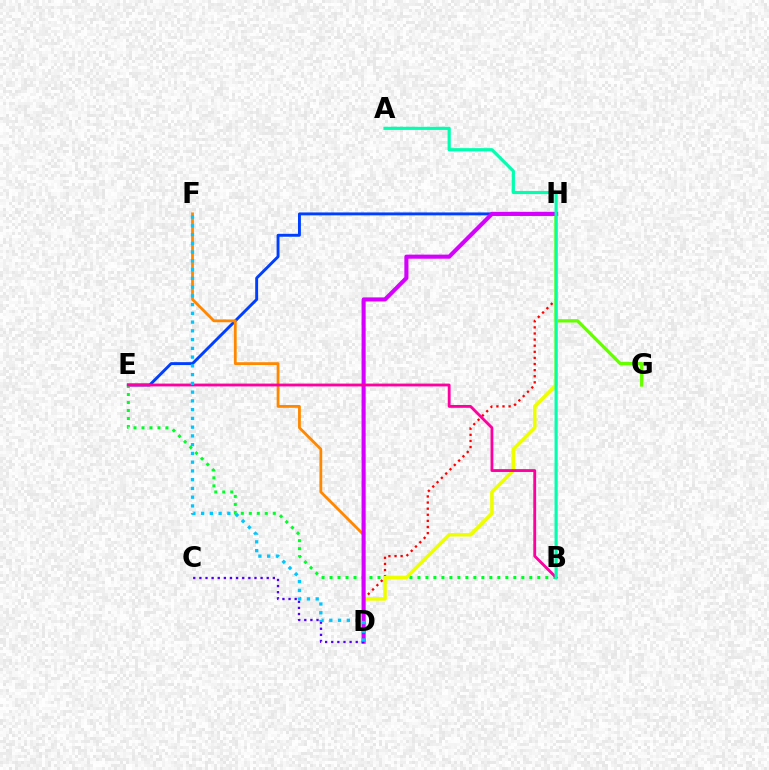{('E', 'H'): [{'color': '#003fff', 'line_style': 'solid', 'thickness': 2.1}], ('B', 'E'): [{'color': '#00ff27', 'line_style': 'dotted', 'thickness': 2.17}, {'color': '#ff00a0', 'line_style': 'solid', 'thickness': 2.04}], ('G', 'H'): [{'color': '#66ff00', 'line_style': 'solid', 'thickness': 2.38}], ('D', 'F'): [{'color': '#ff8800', 'line_style': 'solid', 'thickness': 2.02}, {'color': '#00c7ff', 'line_style': 'dotted', 'thickness': 2.38}], ('D', 'H'): [{'color': '#ff0000', 'line_style': 'dotted', 'thickness': 1.66}, {'color': '#eeff00', 'line_style': 'solid', 'thickness': 2.58}, {'color': '#d600ff', 'line_style': 'solid', 'thickness': 2.95}], ('C', 'D'): [{'color': '#4f00ff', 'line_style': 'dotted', 'thickness': 1.66}], ('A', 'B'): [{'color': '#00ffaf', 'line_style': 'solid', 'thickness': 2.27}]}